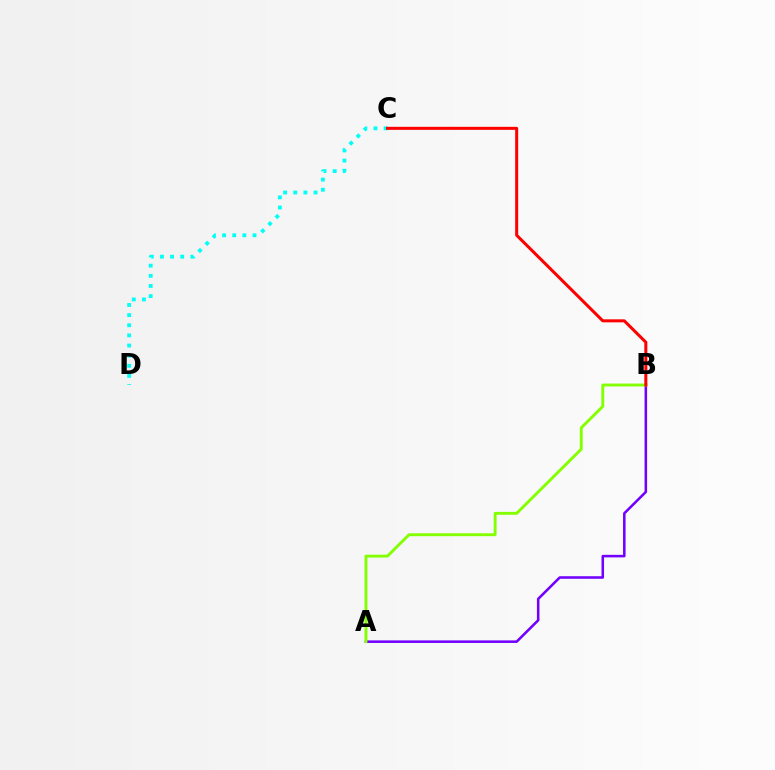{('A', 'B'): [{'color': '#7200ff', 'line_style': 'solid', 'thickness': 1.84}, {'color': '#84ff00', 'line_style': 'solid', 'thickness': 2.08}], ('C', 'D'): [{'color': '#00fff6', 'line_style': 'dotted', 'thickness': 2.75}], ('B', 'C'): [{'color': '#ff0000', 'line_style': 'solid', 'thickness': 2.18}]}